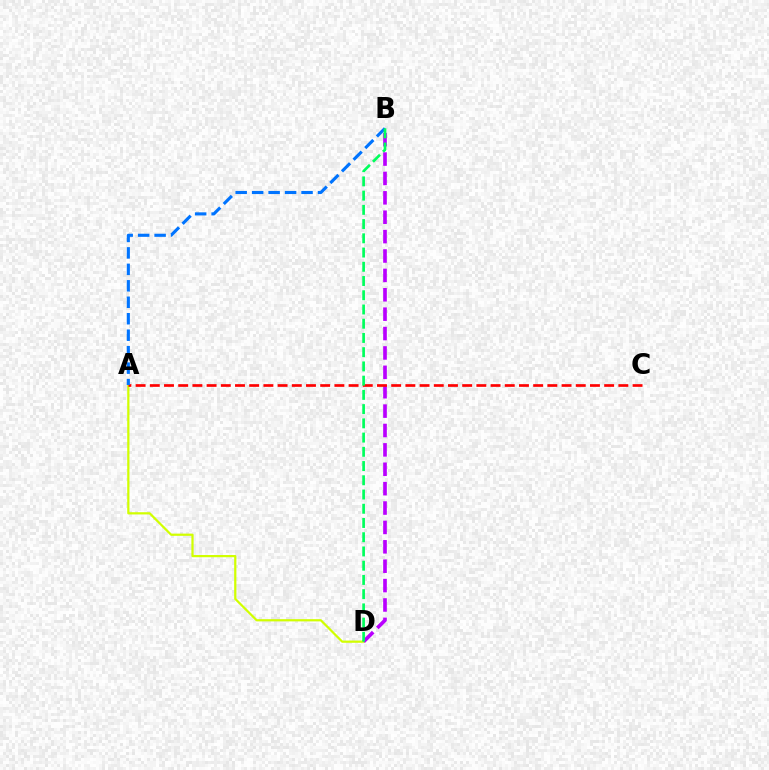{('A', 'D'): [{'color': '#d1ff00', 'line_style': 'solid', 'thickness': 1.6}], ('B', 'D'): [{'color': '#b900ff', 'line_style': 'dashed', 'thickness': 2.63}, {'color': '#00ff5c', 'line_style': 'dashed', 'thickness': 1.93}], ('A', 'C'): [{'color': '#ff0000', 'line_style': 'dashed', 'thickness': 1.93}], ('A', 'B'): [{'color': '#0074ff', 'line_style': 'dashed', 'thickness': 2.24}]}